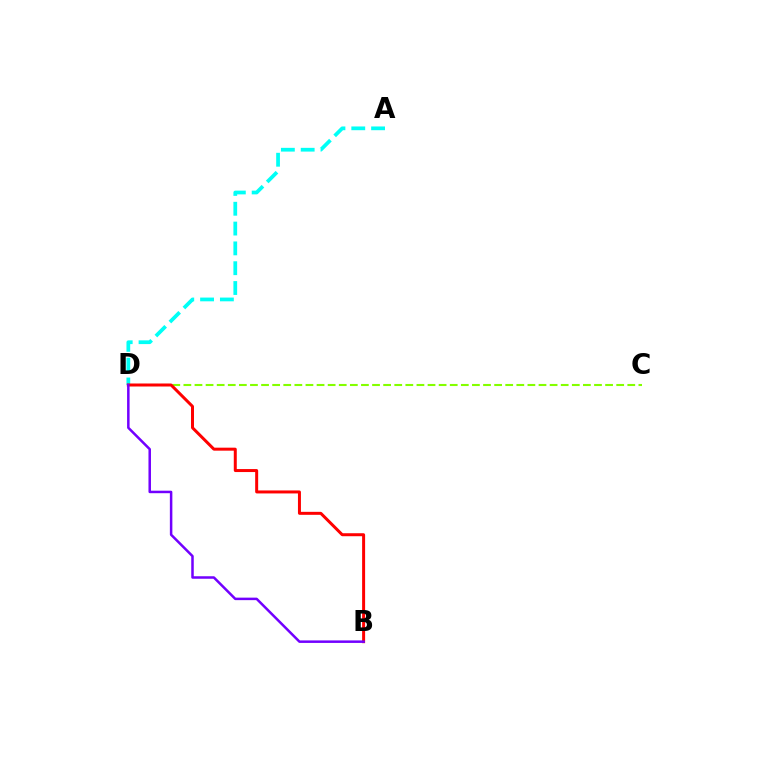{('A', 'D'): [{'color': '#00fff6', 'line_style': 'dashed', 'thickness': 2.69}], ('C', 'D'): [{'color': '#84ff00', 'line_style': 'dashed', 'thickness': 1.51}], ('B', 'D'): [{'color': '#ff0000', 'line_style': 'solid', 'thickness': 2.15}, {'color': '#7200ff', 'line_style': 'solid', 'thickness': 1.8}]}